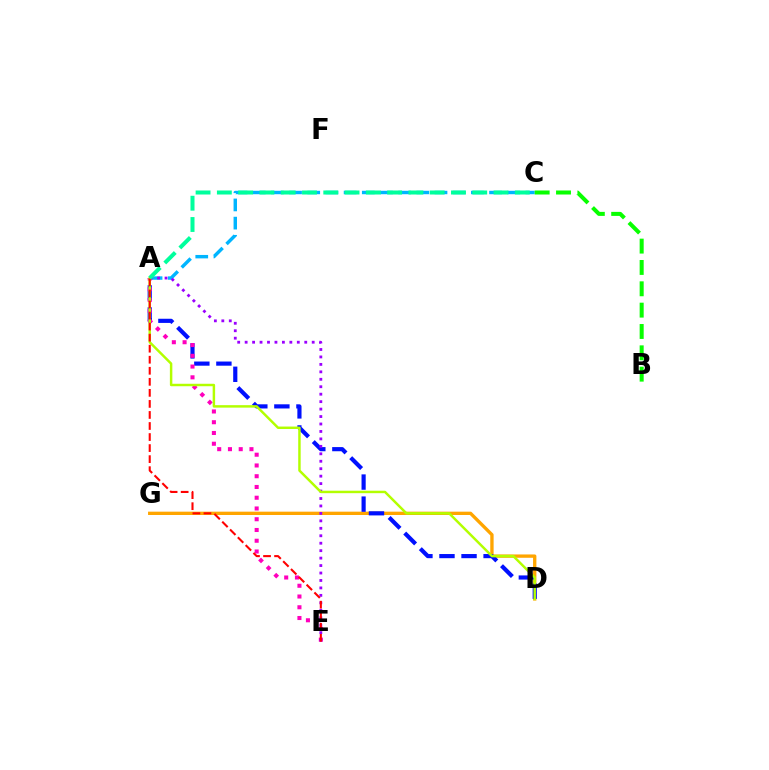{('A', 'C'): [{'color': '#00b5ff', 'line_style': 'dashed', 'thickness': 2.47}, {'color': '#00ff9d', 'line_style': 'dashed', 'thickness': 2.89}], ('D', 'G'): [{'color': '#ffa500', 'line_style': 'solid', 'thickness': 2.4}], ('A', 'D'): [{'color': '#0010ff', 'line_style': 'dashed', 'thickness': 3.0}, {'color': '#b3ff00', 'line_style': 'solid', 'thickness': 1.77}], ('B', 'C'): [{'color': '#08ff00', 'line_style': 'dashed', 'thickness': 2.9}], ('A', 'E'): [{'color': '#ff00bd', 'line_style': 'dotted', 'thickness': 2.92}, {'color': '#9b00ff', 'line_style': 'dotted', 'thickness': 2.02}, {'color': '#ff0000', 'line_style': 'dashed', 'thickness': 1.5}]}